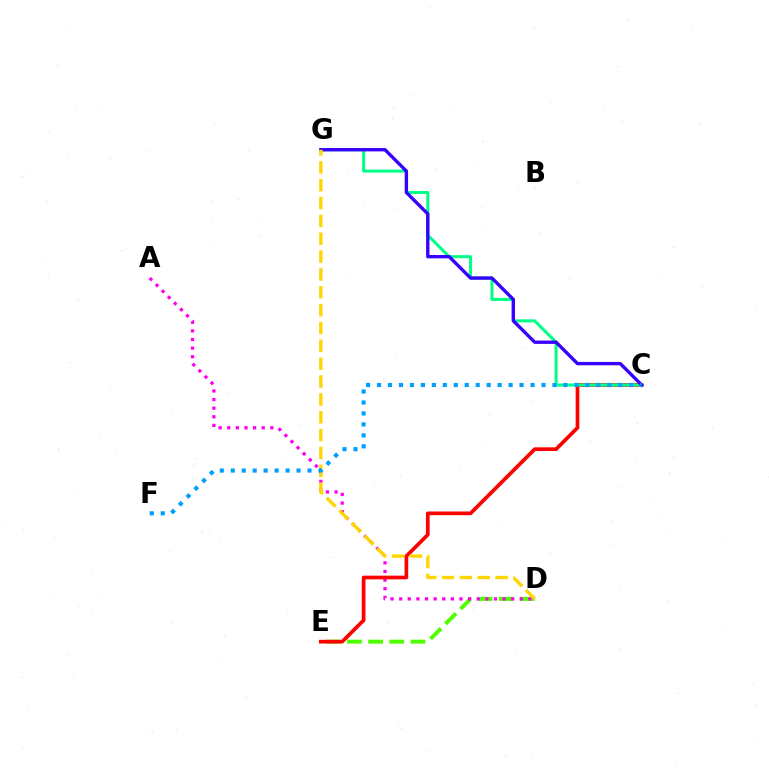{('D', 'E'): [{'color': '#4fff00', 'line_style': 'dashed', 'thickness': 2.88}], ('A', 'D'): [{'color': '#ff00ed', 'line_style': 'dotted', 'thickness': 2.34}], ('C', 'E'): [{'color': '#ff0000', 'line_style': 'solid', 'thickness': 2.66}], ('C', 'G'): [{'color': '#00ff86', 'line_style': 'solid', 'thickness': 2.17}, {'color': '#3700ff', 'line_style': 'solid', 'thickness': 2.41}], ('D', 'G'): [{'color': '#ffd500', 'line_style': 'dashed', 'thickness': 2.43}], ('C', 'F'): [{'color': '#009eff', 'line_style': 'dotted', 'thickness': 2.98}]}